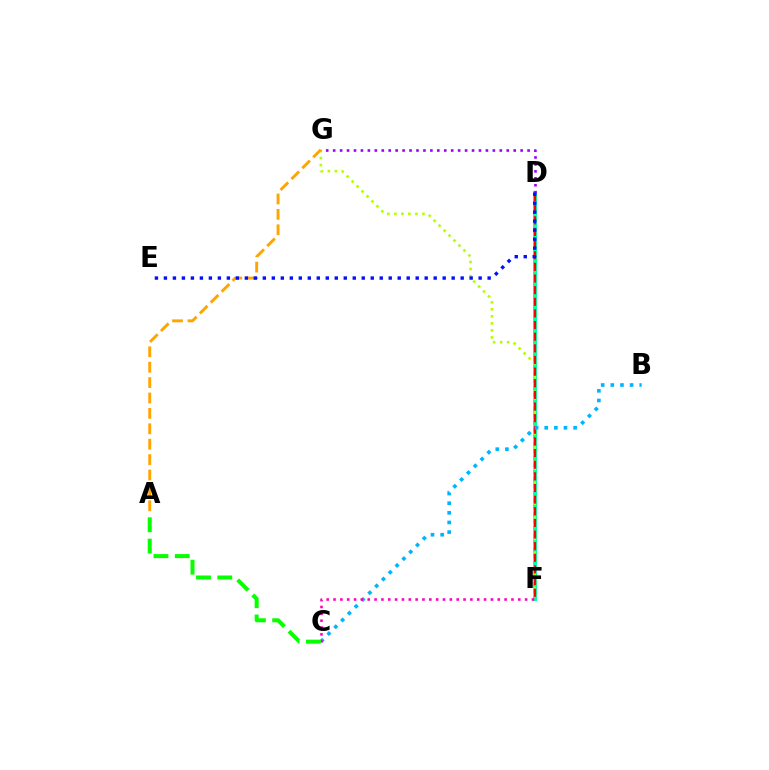{('D', 'F'): [{'color': '#00ff9d', 'line_style': 'solid', 'thickness': 2.84}, {'color': '#ff0000', 'line_style': 'dashed', 'thickness': 1.58}], ('F', 'G'): [{'color': '#b3ff00', 'line_style': 'dotted', 'thickness': 1.91}], ('A', 'G'): [{'color': '#ffa500', 'line_style': 'dashed', 'thickness': 2.09}], ('B', 'C'): [{'color': '#00b5ff', 'line_style': 'dotted', 'thickness': 2.62}], ('D', 'G'): [{'color': '#9b00ff', 'line_style': 'dotted', 'thickness': 1.89}], ('C', 'F'): [{'color': '#ff00bd', 'line_style': 'dotted', 'thickness': 1.86}], ('D', 'E'): [{'color': '#0010ff', 'line_style': 'dotted', 'thickness': 2.44}], ('A', 'C'): [{'color': '#08ff00', 'line_style': 'dashed', 'thickness': 2.89}]}